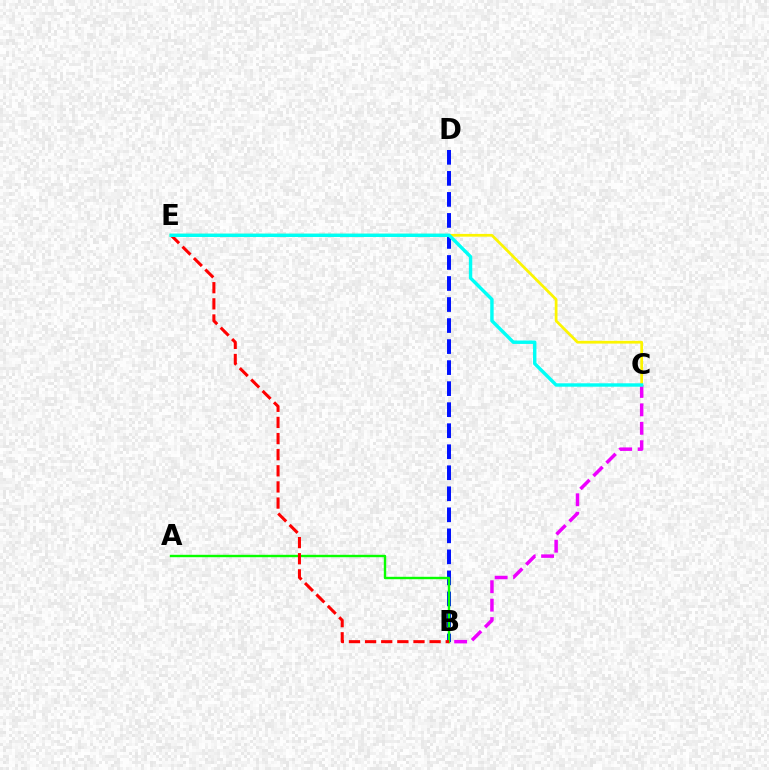{('B', 'C'): [{'color': '#ee00ff', 'line_style': 'dashed', 'thickness': 2.5}], ('B', 'D'): [{'color': '#0010ff', 'line_style': 'dashed', 'thickness': 2.86}], ('A', 'B'): [{'color': '#08ff00', 'line_style': 'solid', 'thickness': 1.72}], ('C', 'E'): [{'color': '#fcf500', 'line_style': 'solid', 'thickness': 1.98}, {'color': '#00fff6', 'line_style': 'solid', 'thickness': 2.45}], ('B', 'E'): [{'color': '#ff0000', 'line_style': 'dashed', 'thickness': 2.19}]}